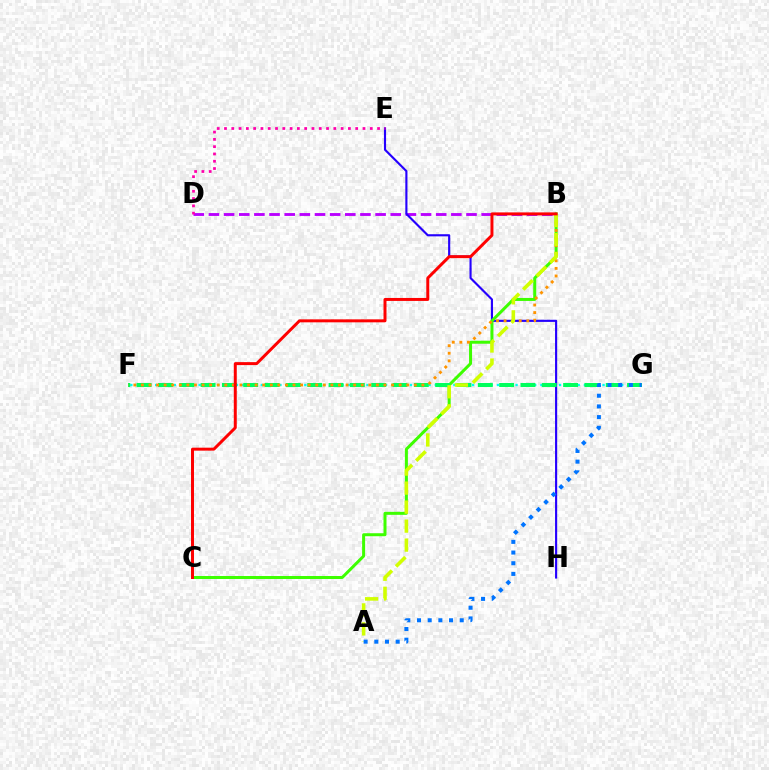{('F', 'G'): [{'color': '#00fff6', 'line_style': 'dotted', 'thickness': 1.69}, {'color': '#00ff5c', 'line_style': 'dashed', 'thickness': 2.9}], ('B', 'D'): [{'color': '#b900ff', 'line_style': 'dashed', 'thickness': 2.06}], ('E', 'H'): [{'color': '#2500ff', 'line_style': 'solid', 'thickness': 1.54}], ('B', 'C'): [{'color': '#3dff00', 'line_style': 'solid', 'thickness': 2.16}, {'color': '#ff0000', 'line_style': 'solid', 'thickness': 2.14}], ('B', 'F'): [{'color': '#ff9400', 'line_style': 'dotted', 'thickness': 2.06}], ('A', 'B'): [{'color': '#d1ff00', 'line_style': 'dashed', 'thickness': 2.58}], ('A', 'G'): [{'color': '#0074ff', 'line_style': 'dotted', 'thickness': 2.9}], ('D', 'E'): [{'color': '#ff00ac', 'line_style': 'dotted', 'thickness': 1.98}]}